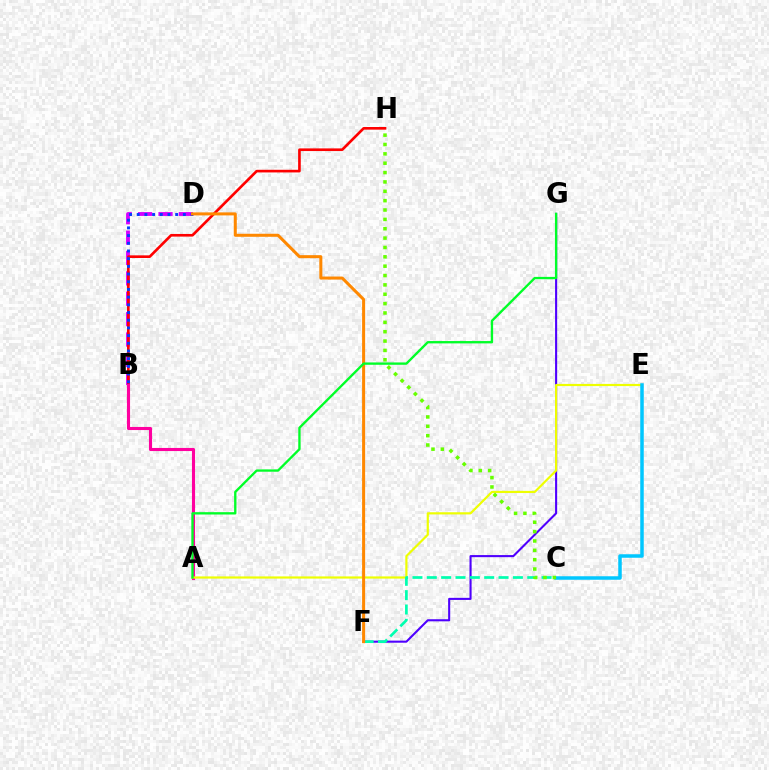{('B', 'D'): [{'color': '#d600ff', 'line_style': 'dashed', 'thickness': 2.77}, {'color': '#003fff', 'line_style': 'dotted', 'thickness': 2.09}], ('B', 'H'): [{'color': '#ff0000', 'line_style': 'solid', 'thickness': 1.91}], ('F', 'G'): [{'color': '#4f00ff', 'line_style': 'solid', 'thickness': 1.5}], ('A', 'B'): [{'color': '#ff00a0', 'line_style': 'solid', 'thickness': 2.23}], ('A', 'E'): [{'color': '#eeff00', 'line_style': 'solid', 'thickness': 1.57}], ('C', 'F'): [{'color': '#00ffaf', 'line_style': 'dashed', 'thickness': 1.95}], ('C', 'E'): [{'color': '#00c7ff', 'line_style': 'solid', 'thickness': 2.52}], ('C', 'H'): [{'color': '#66ff00', 'line_style': 'dotted', 'thickness': 2.54}], ('D', 'F'): [{'color': '#ff8800', 'line_style': 'solid', 'thickness': 2.18}], ('A', 'G'): [{'color': '#00ff27', 'line_style': 'solid', 'thickness': 1.69}]}